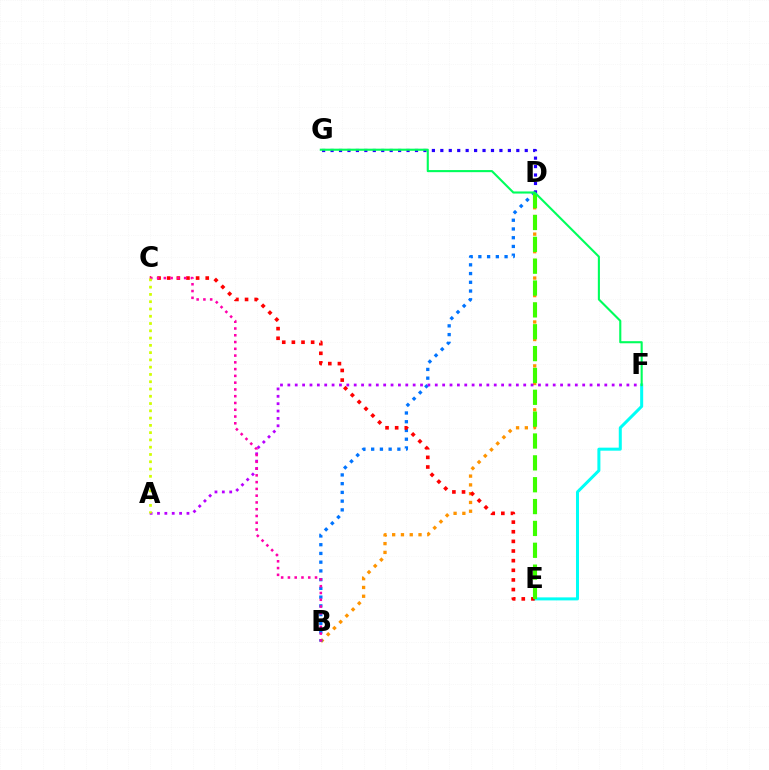{('B', 'D'): [{'color': '#ff9400', 'line_style': 'dotted', 'thickness': 2.39}, {'color': '#0074ff', 'line_style': 'dotted', 'thickness': 2.37}], ('E', 'F'): [{'color': '#00fff6', 'line_style': 'solid', 'thickness': 2.17}], ('C', 'E'): [{'color': '#ff0000', 'line_style': 'dotted', 'thickness': 2.62}], ('A', 'F'): [{'color': '#b900ff', 'line_style': 'dotted', 'thickness': 2.0}], ('B', 'C'): [{'color': '#ff00ac', 'line_style': 'dotted', 'thickness': 1.84}], ('D', 'E'): [{'color': '#3dff00', 'line_style': 'dashed', 'thickness': 2.97}], ('A', 'C'): [{'color': '#d1ff00', 'line_style': 'dotted', 'thickness': 1.98}], ('D', 'G'): [{'color': '#2500ff', 'line_style': 'dotted', 'thickness': 2.29}], ('F', 'G'): [{'color': '#00ff5c', 'line_style': 'solid', 'thickness': 1.52}]}